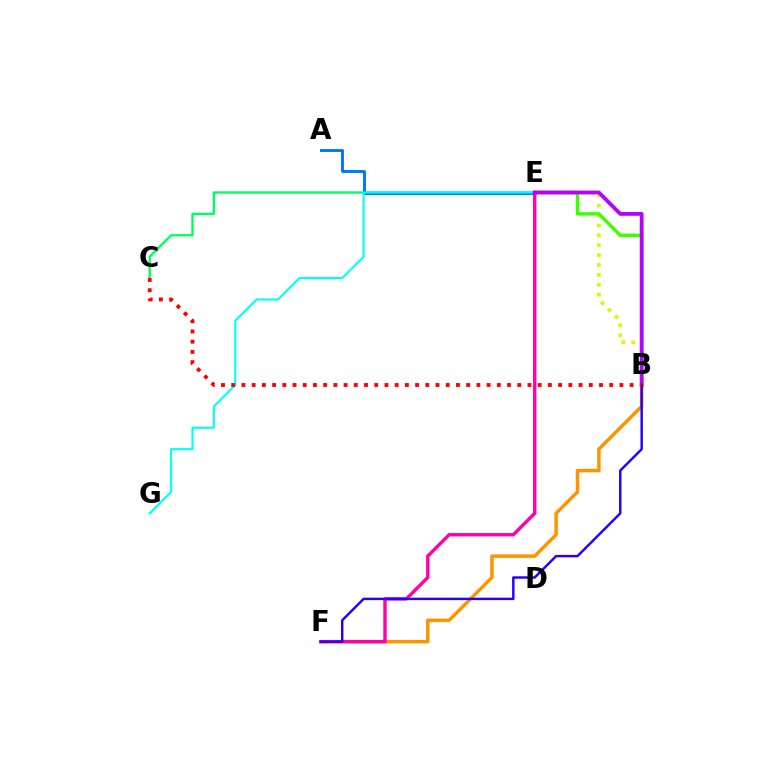{('C', 'E'): [{'color': '#00ff5c', 'line_style': 'solid', 'thickness': 1.68}], ('A', 'E'): [{'color': '#0074ff', 'line_style': 'solid', 'thickness': 2.08}], ('B', 'E'): [{'color': '#d1ff00', 'line_style': 'dotted', 'thickness': 2.69}, {'color': '#3dff00', 'line_style': 'solid', 'thickness': 2.47}, {'color': '#b900ff', 'line_style': 'solid', 'thickness': 2.74}], ('B', 'F'): [{'color': '#ff9400', 'line_style': 'solid', 'thickness': 2.5}, {'color': '#2500ff', 'line_style': 'solid', 'thickness': 1.76}], ('E', 'G'): [{'color': '#00fff6', 'line_style': 'solid', 'thickness': 1.51}], ('E', 'F'): [{'color': '#ff00ac', 'line_style': 'solid', 'thickness': 2.43}], ('B', 'C'): [{'color': '#ff0000', 'line_style': 'dotted', 'thickness': 2.78}]}